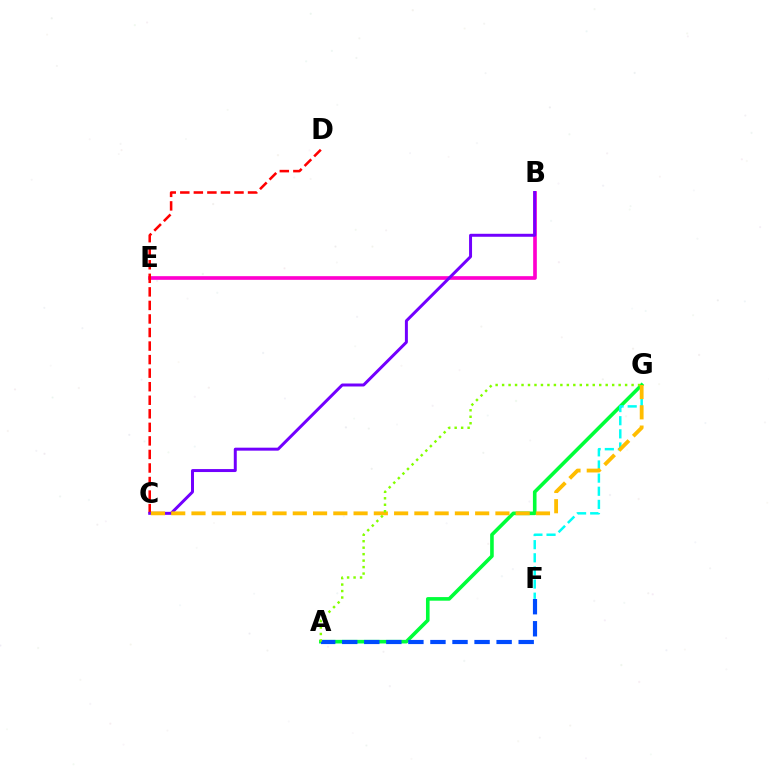{('A', 'G'): [{'color': '#00ff39', 'line_style': 'solid', 'thickness': 2.6}, {'color': '#84ff00', 'line_style': 'dotted', 'thickness': 1.76}], ('B', 'E'): [{'color': '#ff00cf', 'line_style': 'solid', 'thickness': 2.64}], ('F', 'G'): [{'color': '#00fff6', 'line_style': 'dashed', 'thickness': 1.78}], ('C', 'D'): [{'color': '#ff0000', 'line_style': 'dashed', 'thickness': 1.84}], ('B', 'C'): [{'color': '#7200ff', 'line_style': 'solid', 'thickness': 2.14}], ('C', 'G'): [{'color': '#ffbd00', 'line_style': 'dashed', 'thickness': 2.75}], ('A', 'F'): [{'color': '#004bff', 'line_style': 'dashed', 'thickness': 3.0}]}